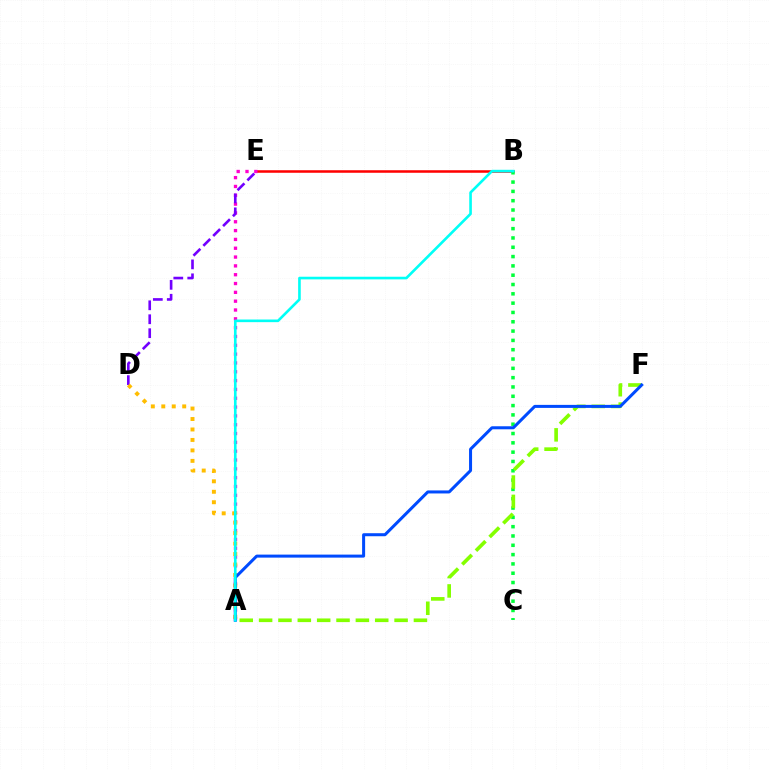{('B', 'E'): [{'color': '#ff0000', 'line_style': 'solid', 'thickness': 1.82}], ('B', 'C'): [{'color': '#00ff39', 'line_style': 'dotted', 'thickness': 2.53}], ('A', 'E'): [{'color': '#ff00cf', 'line_style': 'dotted', 'thickness': 2.4}], ('D', 'E'): [{'color': '#7200ff', 'line_style': 'dashed', 'thickness': 1.9}], ('A', 'D'): [{'color': '#ffbd00', 'line_style': 'dotted', 'thickness': 2.84}], ('A', 'F'): [{'color': '#84ff00', 'line_style': 'dashed', 'thickness': 2.63}, {'color': '#004bff', 'line_style': 'solid', 'thickness': 2.18}], ('A', 'B'): [{'color': '#00fff6', 'line_style': 'solid', 'thickness': 1.9}]}